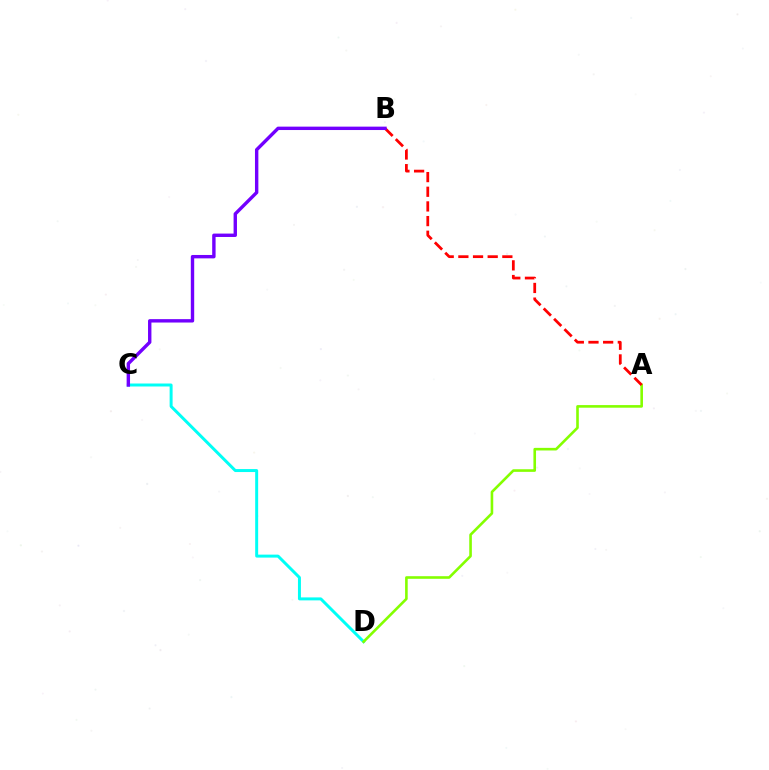{('C', 'D'): [{'color': '#00fff6', 'line_style': 'solid', 'thickness': 2.14}], ('A', 'D'): [{'color': '#84ff00', 'line_style': 'solid', 'thickness': 1.88}], ('A', 'B'): [{'color': '#ff0000', 'line_style': 'dashed', 'thickness': 1.99}], ('B', 'C'): [{'color': '#7200ff', 'line_style': 'solid', 'thickness': 2.44}]}